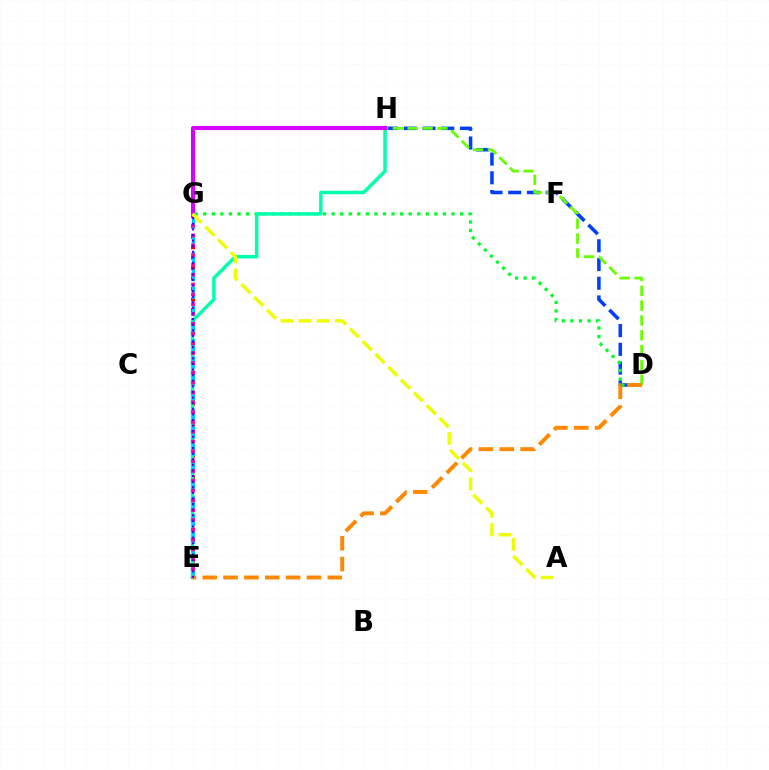{('D', 'H'): [{'color': '#003fff', 'line_style': 'dashed', 'thickness': 2.54}, {'color': '#66ff00', 'line_style': 'dashed', 'thickness': 2.02}], ('D', 'G'): [{'color': '#00ff27', 'line_style': 'dotted', 'thickness': 2.33}], ('E', 'G'): [{'color': '#ff0000', 'line_style': 'dotted', 'thickness': 2.84}, {'color': '#00c7ff', 'line_style': 'dashed', 'thickness': 2.38}, {'color': '#ff00a0', 'line_style': 'dotted', 'thickness': 2.67}, {'color': '#4f00ff', 'line_style': 'dotted', 'thickness': 1.52}], ('E', 'H'): [{'color': '#00ffaf', 'line_style': 'solid', 'thickness': 2.5}], ('G', 'H'): [{'color': '#d600ff', 'line_style': 'solid', 'thickness': 2.96}], ('A', 'G'): [{'color': '#eeff00', 'line_style': 'dashed', 'thickness': 2.46}], ('D', 'E'): [{'color': '#ff8800', 'line_style': 'dashed', 'thickness': 2.83}]}